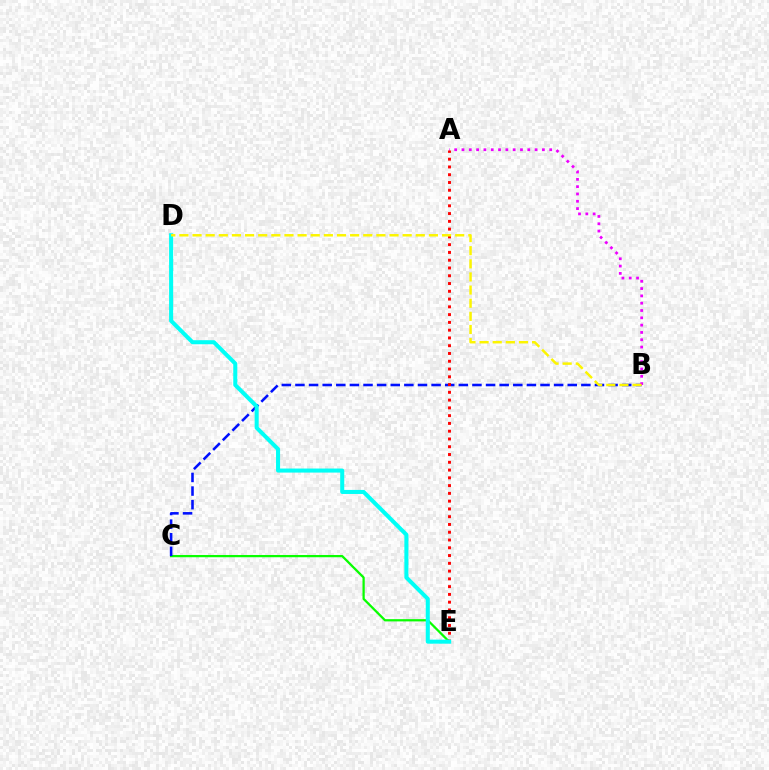{('C', 'E'): [{'color': '#08ff00', 'line_style': 'solid', 'thickness': 1.62}], ('B', 'C'): [{'color': '#0010ff', 'line_style': 'dashed', 'thickness': 1.85}], ('A', 'B'): [{'color': '#ee00ff', 'line_style': 'dotted', 'thickness': 1.99}], ('A', 'E'): [{'color': '#ff0000', 'line_style': 'dotted', 'thickness': 2.11}], ('D', 'E'): [{'color': '#00fff6', 'line_style': 'solid', 'thickness': 2.91}], ('B', 'D'): [{'color': '#fcf500', 'line_style': 'dashed', 'thickness': 1.78}]}